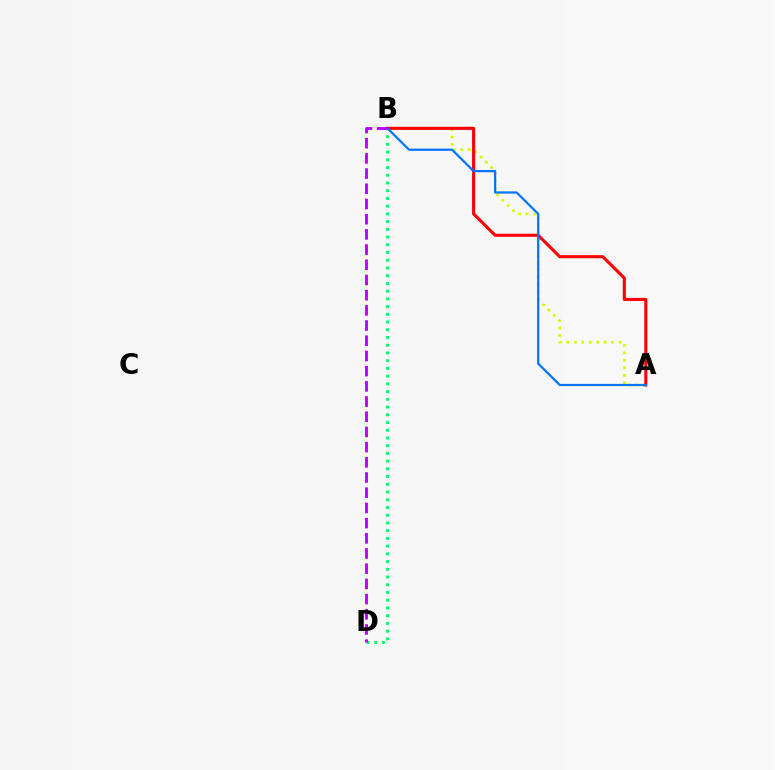{('A', 'B'): [{'color': '#d1ff00', 'line_style': 'dotted', 'thickness': 2.03}, {'color': '#ff0000', 'line_style': 'solid', 'thickness': 2.22}, {'color': '#0074ff', 'line_style': 'solid', 'thickness': 1.6}], ('B', 'D'): [{'color': '#00ff5c', 'line_style': 'dotted', 'thickness': 2.1}, {'color': '#b900ff', 'line_style': 'dashed', 'thickness': 2.06}]}